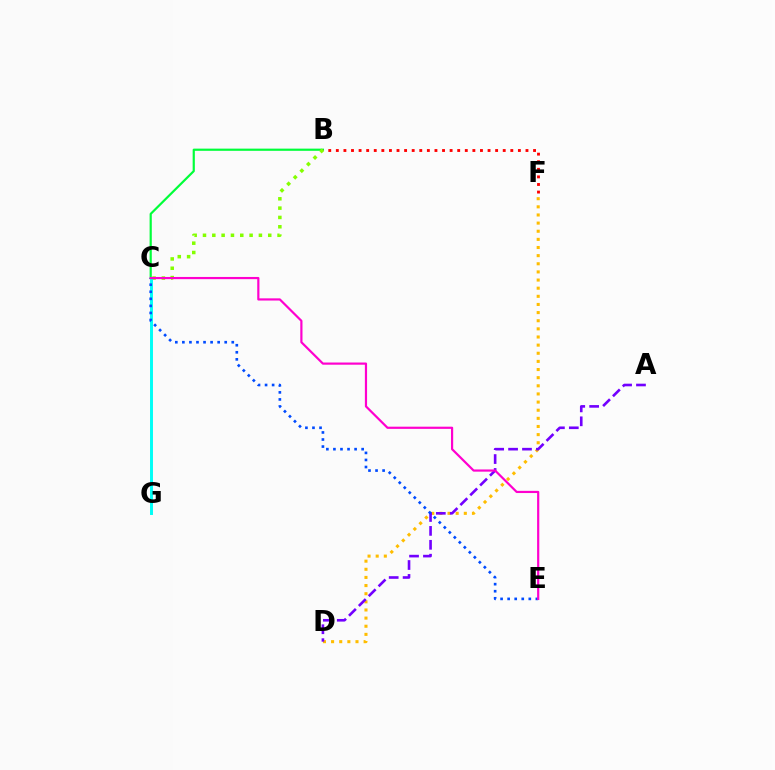{('B', 'C'): [{'color': '#00ff39', 'line_style': 'solid', 'thickness': 1.58}, {'color': '#84ff00', 'line_style': 'dotted', 'thickness': 2.53}], ('C', 'G'): [{'color': '#00fff6', 'line_style': 'solid', 'thickness': 2.12}], ('B', 'F'): [{'color': '#ff0000', 'line_style': 'dotted', 'thickness': 2.06}], ('D', 'F'): [{'color': '#ffbd00', 'line_style': 'dotted', 'thickness': 2.21}], ('A', 'D'): [{'color': '#7200ff', 'line_style': 'dashed', 'thickness': 1.89}], ('C', 'E'): [{'color': '#004bff', 'line_style': 'dotted', 'thickness': 1.92}, {'color': '#ff00cf', 'line_style': 'solid', 'thickness': 1.58}]}